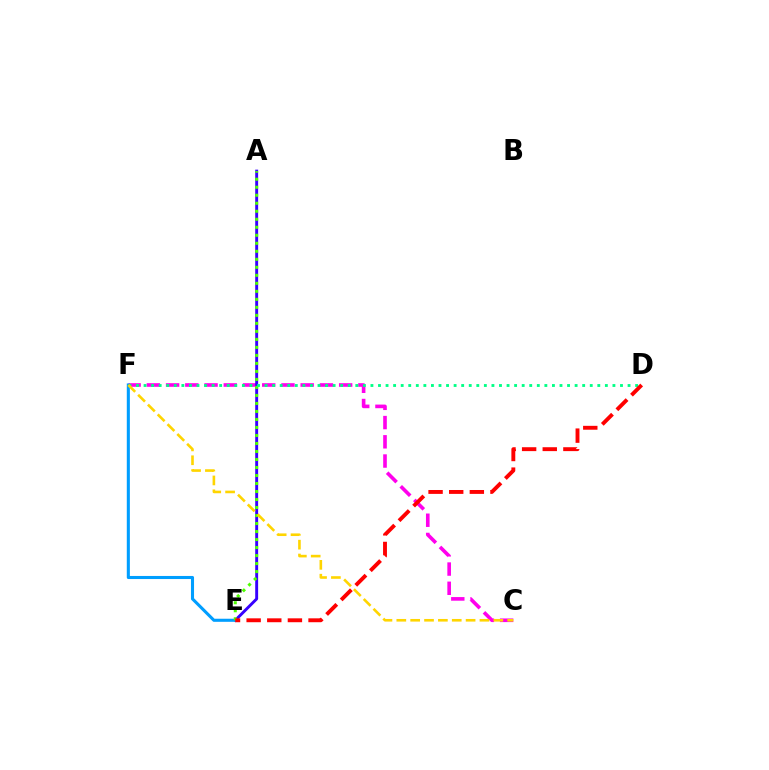{('C', 'F'): [{'color': '#ff00ed', 'line_style': 'dashed', 'thickness': 2.61}, {'color': '#ffd500', 'line_style': 'dashed', 'thickness': 1.88}], ('A', 'E'): [{'color': '#3700ff', 'line_style': 'solid', 'thickness': 2.1}, {'color': '#4fff00', 'line_style': 'dotted', 'thickness': 2.18}], ('E', 'F'): [{'color': '#009eff', 'line_style': 'solid', 'thickness': 2.22}], ('D', 'F'): [{'color': '#00ff86', 'line_style': 'dotted', 'thickness': 2.05}], ('D', 'E'): [{'color': '#ff0000', 'line_style': 'dashed', 'thickness': 2.8}]}